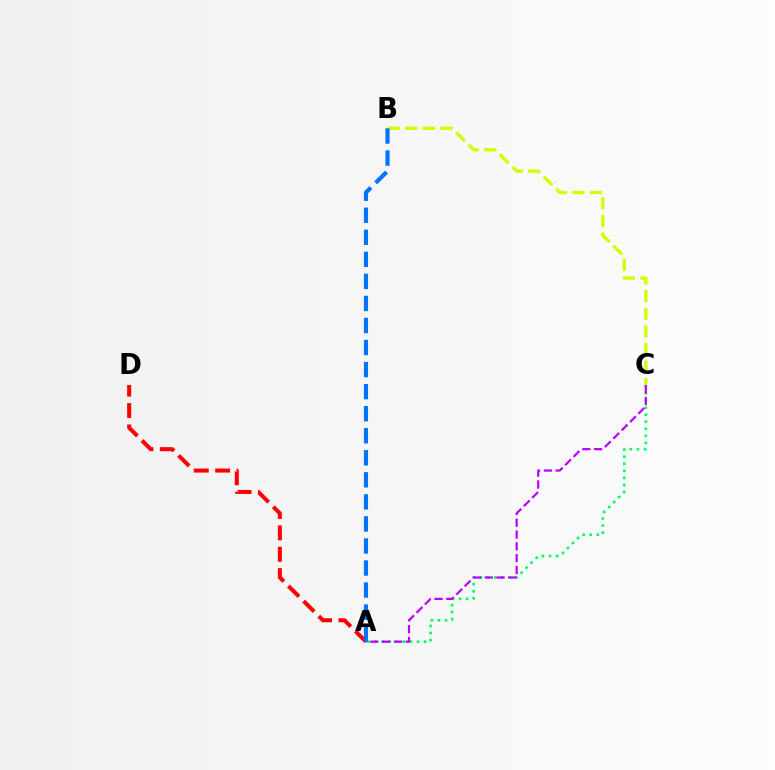{('A', 'C'): [{'color': '#00ff5c', 'line_style': 'dotted', 'thickness': 1.92}, {'color': '#b900ff', 'line_style': 'dashed', 'thickness': 1.6}], ('A', 'D'): [{'color': '#ff0000', 'line_style': 'dashed', 'thickness': 2.91}], ('B', 'C'): [{'color': '#d1ff00', 'line_style': 'dashed', 'thickness': 2.39}], ('A', 'B'): [{'color': '#0074ff', 'line_style': 'dashed', 'thickness': 3.0}]}